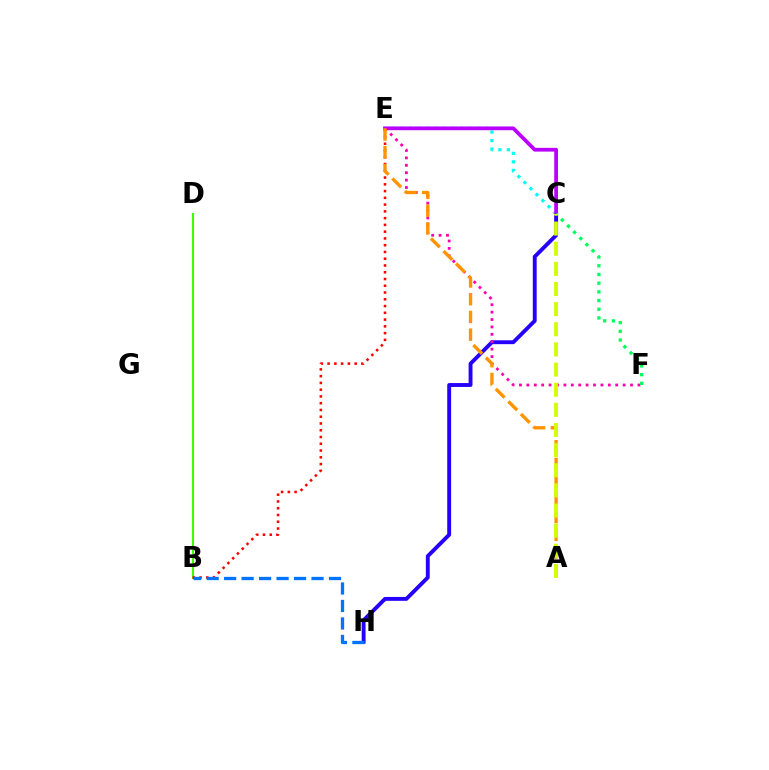{('B', 'D'): [{'color': '#3dff00', 'line_style': 'solid', 'thickness': 1.51}], ('C', 'H'): [{'color': '#2500ff', 'line_style': 'solid', 'thickness': 2.8}], ('C', 'E'): [{'color': '#00fff6', 'line_style': 'dotted', 'thickness': 2.32}, {'color': '#b900ff', 'line_style': 'solid', 'thickness': 2.7}], ('B', 'E'): [{'color': '#ff0000', 'line_style': 'dotted', 'thickness': 1.84}], ('E', 'F'): [{'color': '#ff00ac', 'line_style': 'dotted', 'thickness': 2.01}], ('B', 'H'): [{'color': '#0074ff', 'line_style': 'dashed', 'thickness': 2.37}], ('A', 'E'): [{'color': '#ff9400', 'line_style': 'dashed', 'thickness': 2.41}], ('C', 'F'): [{'color': '#00ff5c', 'line_style': 'dotted', 'thickness': 2.36}], ('A', 'C'): [{'color': '#d1ff00', 'line_style': 'dashed', 'thickness': 2.74}]}